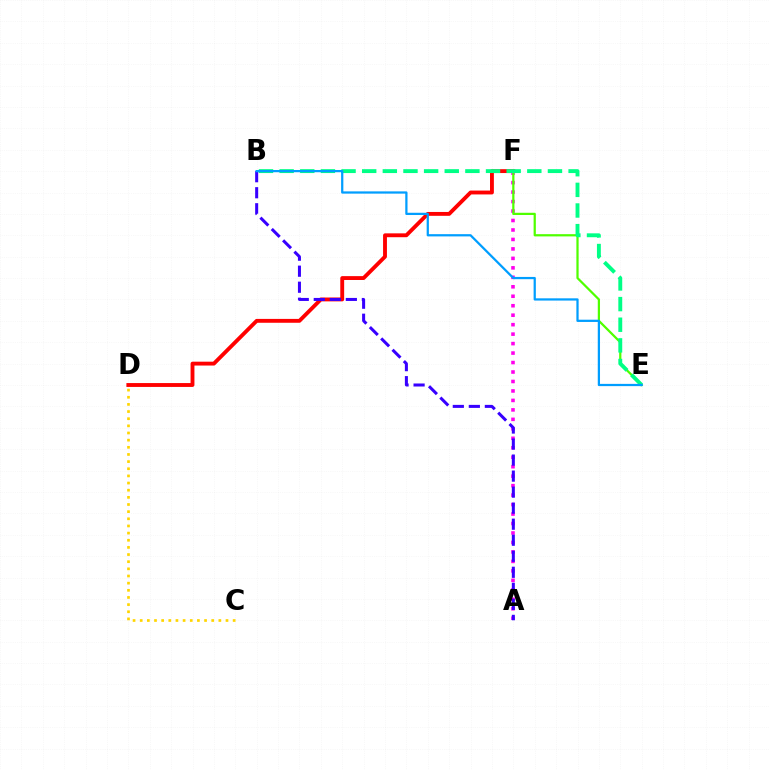{('D', 'F'): [{'color': '#ff0000', 'line_style': 'solid', 'thickness': 2.78}], ('A', 'F'): [{'color': '#ff00ed', 'line_style': 'dotted', 'thickness': 2.57}], ('E', 'F'): [{'color': '#4fff00', 'line_style': 'solid', 'thickness': 1.61}], ('B', 'E'): [{'color': '#00ff86', 'line_style': 'dashed', 'thickness': 2.8}, {'color': '#009eff', 'line_style': 'solid', 'thickness': 1.61}], ('A', 'B'): [{'color': '#3700ff', 'line_style': 'dashed', 'thickness': 2.18}], ('C', 'D'): [{'color': '#ffd500', 'line_style': 'dotted', 'thickness': 1.94}]}